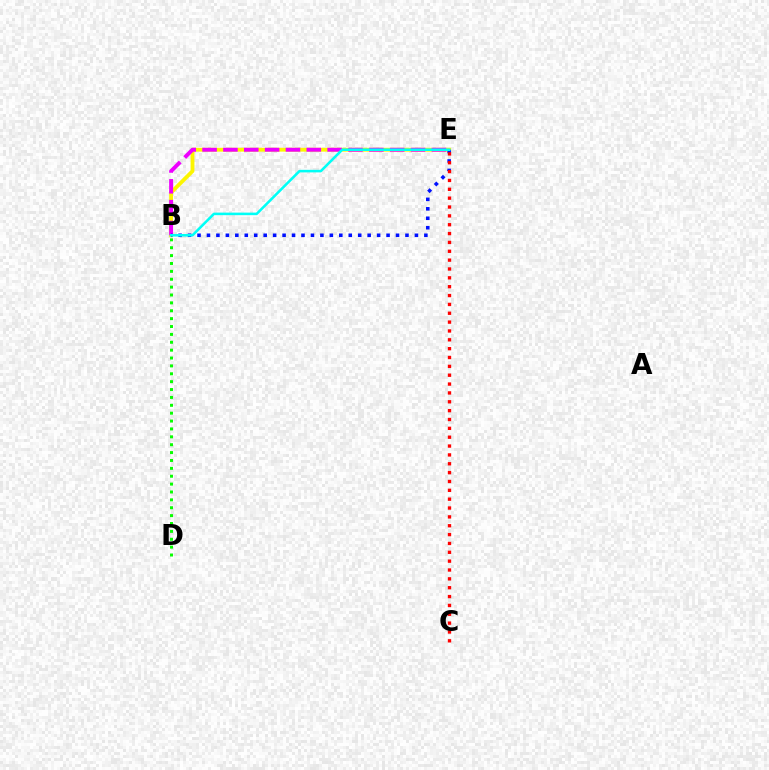{('B', 'E'): [{'color': '#fcf500', 'line_style': 'solid', 'thickness': 2.76}, {'color': '#ee00ff', 'line_style': 'dashed', 'thickness': 2.83}, {'color': '#0010ff', 'line_style': 'dotted', 'thickness': 2.57}, {'color': '#00fff6', 'line_style': 'solid', 'thickness': 1.84}], ('B', 'D'): [{'color': '#08ff00', 'line_style': 'dotted', 'thickness': 2.14}], ('C', 'E'): [{'color': '#ff0000', 'line_style': 'dotted', 'thickness': 2.41}]}